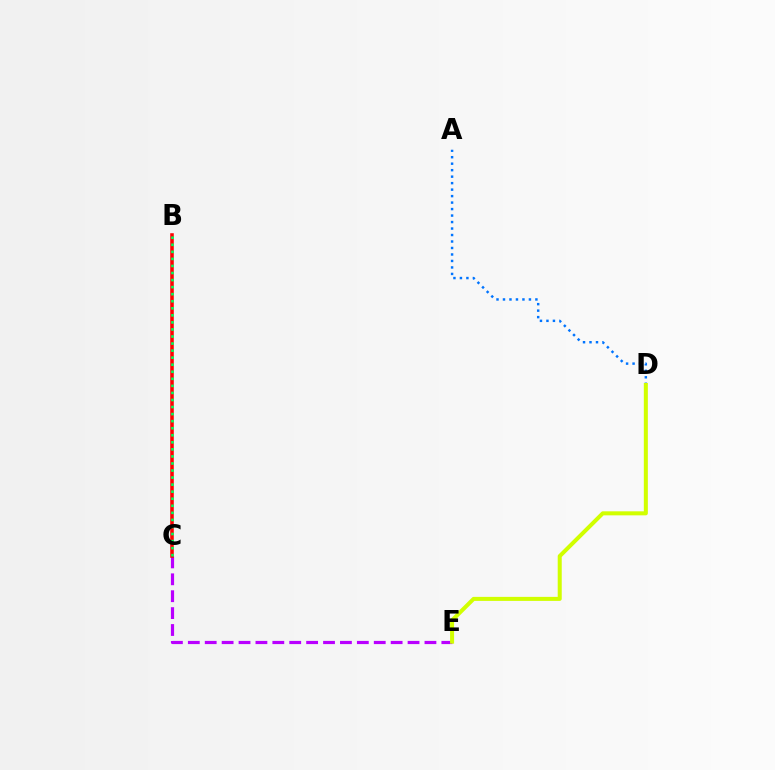{('A', 'D'): [{'color': '#0074ff', 'line_style': 'dotted', 'thickness': 1.76}], ('C', 'E'): [{'color': '#b900ff', 'line_style': 'dashed', 'thickness': 2.3}], ('D', 'E'): [{'color': '#d1ff00', 'line_style': 'solid', 'thickness': 2.9}], ('B', 'C'): [{'color': '#ff0000', 'line_style': 'solid', 'thickness': 2.55}, {'color': '#00ff5c', 'line_style': 'dotted', 'thickness': 1.92}]}